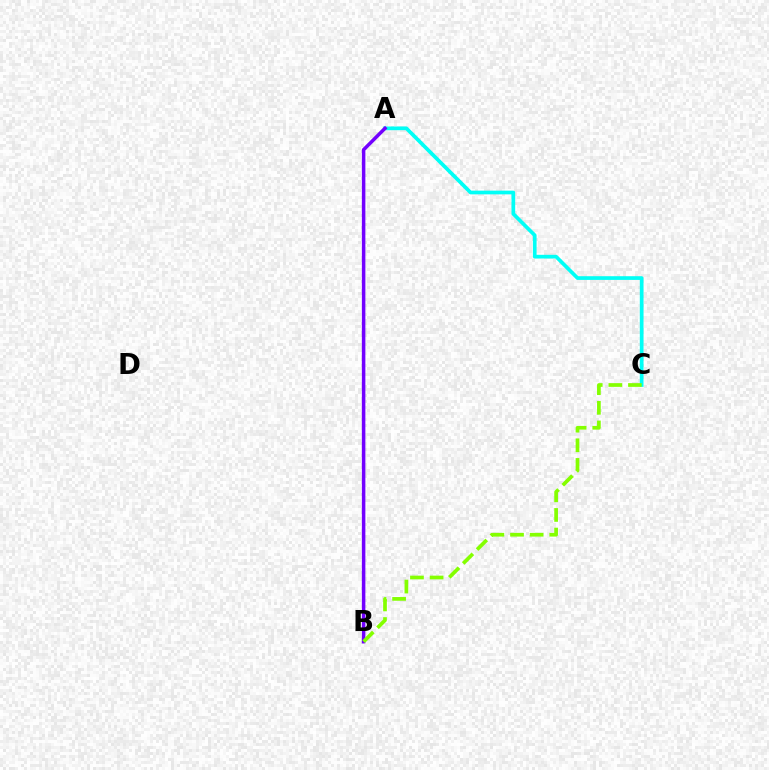{('A', 'C'): [{'color': '#00fff6', 'line_style': 'solid', 'thickness': 2.67}], ('A', 'B'): [{'color': '#ff0000', 'line_style': 'solid', 'thickness': 1.53}, {'color': '#7200ff', 'line_style': 'solid', 'thickness': 2.52}], ('B', 'C'): [{'color': '#84ff00', 'line_style': 'dashed', 'thickness': 2.67}]}